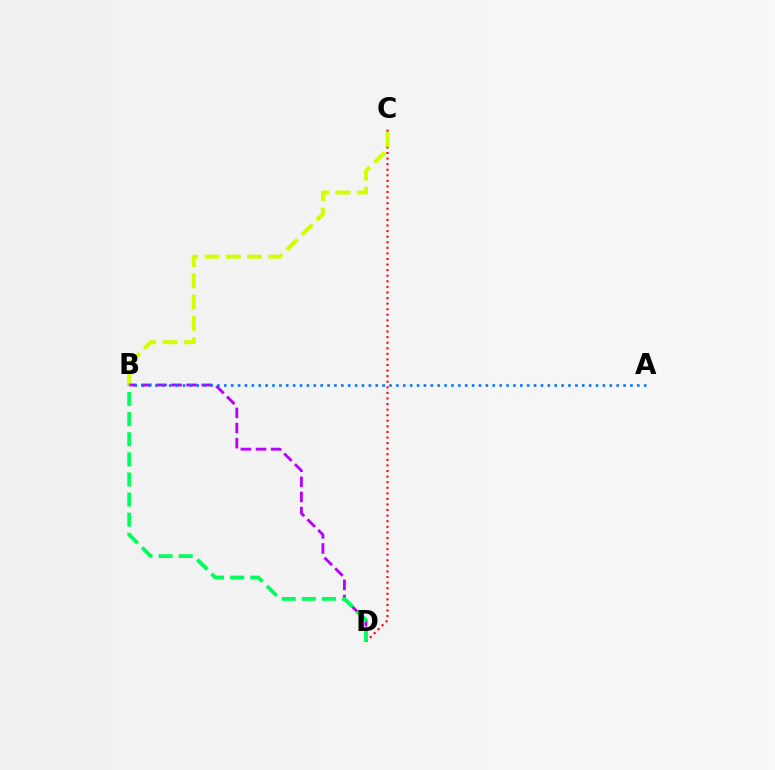{('C', 'D'): [{'color': '#ff0000', 'line_style': 'dotted', 'thickness': 1.52}], ('B', 'C'): [{'color': '#d1ff00', 'line_style': 'dashed', 'thickness': 2.89}], ('B', 'D'): [{'color': '#b900ff', 'line_style': 'dashed', 'thickness': 2.05}, {'color': '#00ff5c', 'line_style': 'dashed', 'thickness': 2.73}], ('A', 'B'): [{'color': '#0074ff', 'line_style': 'dotted', 'thickness': 1.87}]}